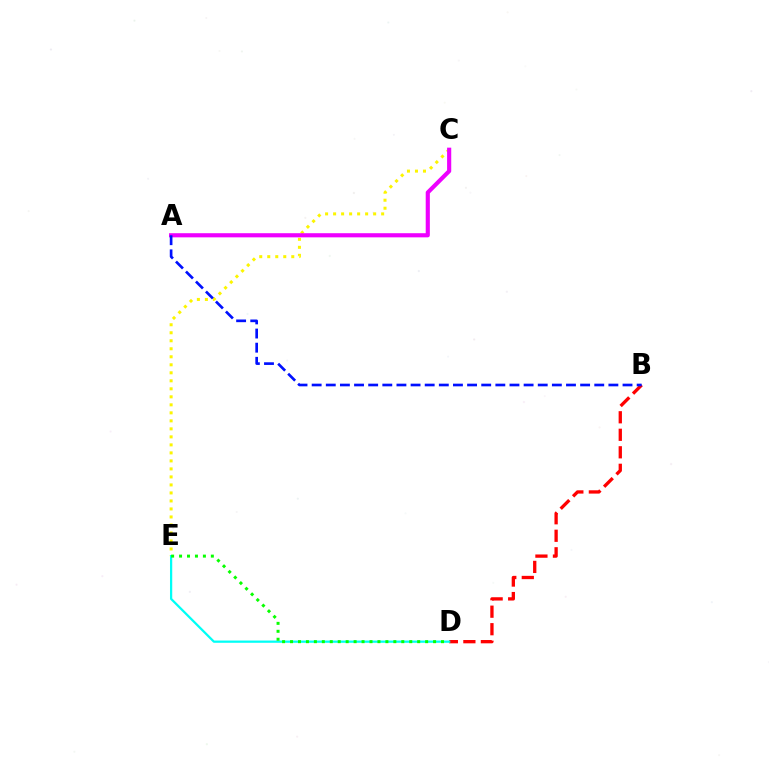{('B', 'D'): [{'color': '#ff0000', 'line_style': 'dashed', 'thickness': 2.38}], ('C', 'E'): [{'color': '#fcf500', 'line_style': 'dotted', 'thickness': 2.18}], ('D', 'E'): [{'color': '#00fff6', 'line_style': 'solid', 'thickness': 1.62}, {'color': '#08ff00', 'line_style': 'dotted', 'thickness': 2.16}], ('A', 'C'): [{'color': '#ee00ff', 'line_style': 'solid', 'thickness': 2.98}], ('A', 'B'): [{'color': '#0010ff', 'line_style': 'dashed', 'thickness': 1.92}]}